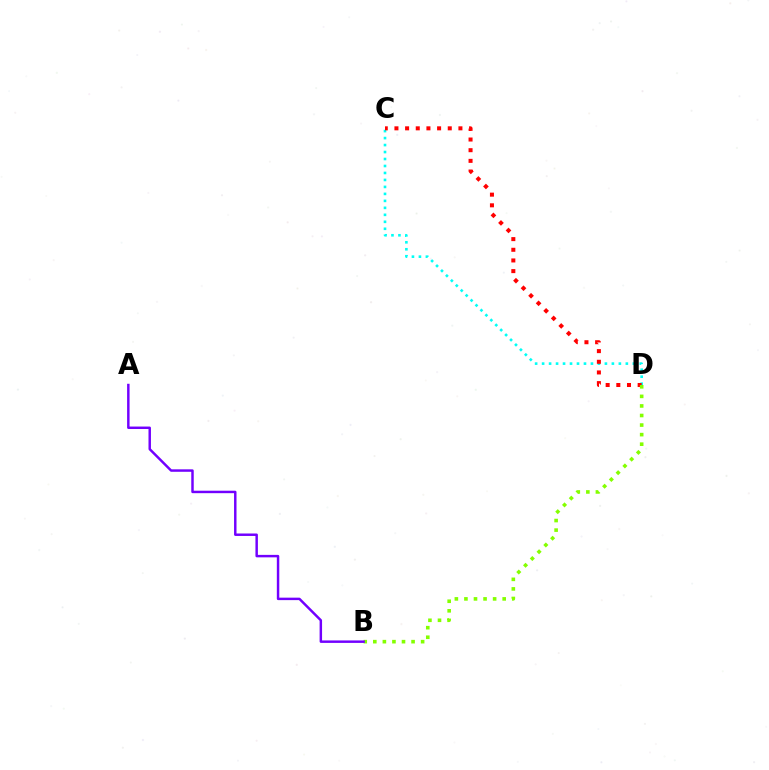{('C', 'D'): [{'color': '#00fff6', 'line_style': 'dotted', 'thickness': 1.9}, {'color': '#ff0000', 'line_style': 'dotted', 'thickness': 2.9}], ('B', 'D'): [{'color': '#84ff00', 'line_style': 'dotted', 'thickness': 2.6}], ('A', 'B'): [{'color': '#7200ff', 'line_style': 'solid', 'thickness': 1.77}]}